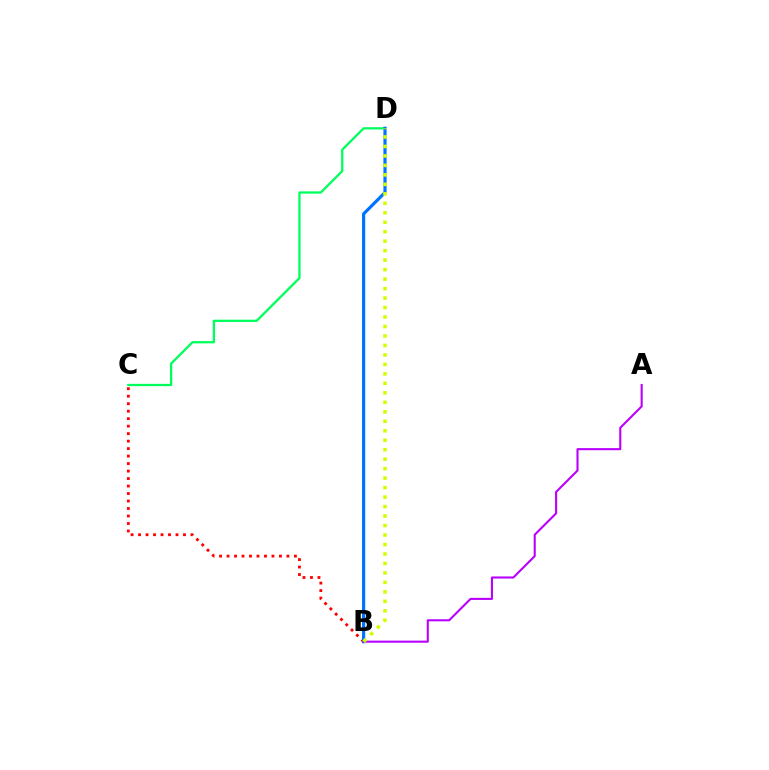{('B', 'C'): [{'color': '#ff0000', 'line_style': 'dotted', 'thickness': 2.03}], ('C', 'D'): [{'color': '#00ff5c', 'line_style': 'solid', 'thickness': 1.64}], ('B', 'D'): [{'color': '#0074ff', 'line_style': 'solid', 'thickness': 2.29}, {'color': '#d1ff00', 'line_style': 'dotted', 'thickness': 2.58}], ('A', 'B'): [{'color': '#b900ff', 'line_style': 'solid', 'thickness': 1.51}]}